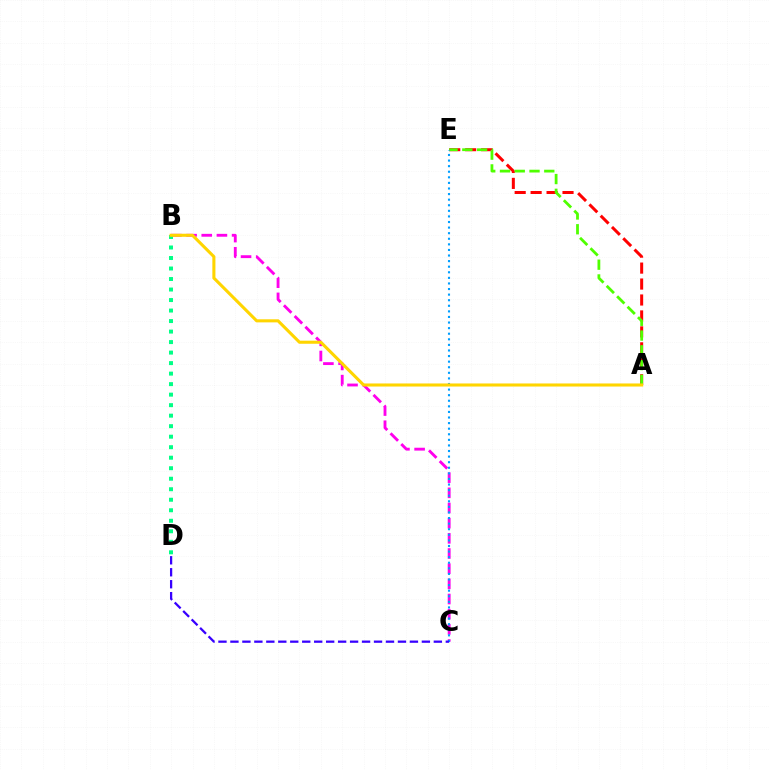{('B', 'C'): [{'color': '#ff00ed', 'line_style': 'dashed', 'thickness': 2.06}], ('A', 'E'): [{'color': '#ff0000', 'line_style': 'dashed', 'thickness': 2.17}, {'color': '#4fff00', 'line_style': 'dashed', 'thickness': 2.01}], ('C', 'E'): [{'color': '#009eff', 'line_style': 'dotted', 'thickness': 1.52}], ('B', 'D'): [{'color': '#00ff86', 'line_style': 'dotted', 'thickness': 2.86}], ('A', 'B'): [{'color': '#ffd500', 'line_style': 'solid', 'thickness': 2.21}], ('C', 'D'): [{'color': '#3700ff', 'line_style': 'dashed', 'thickness': 1.63}]}